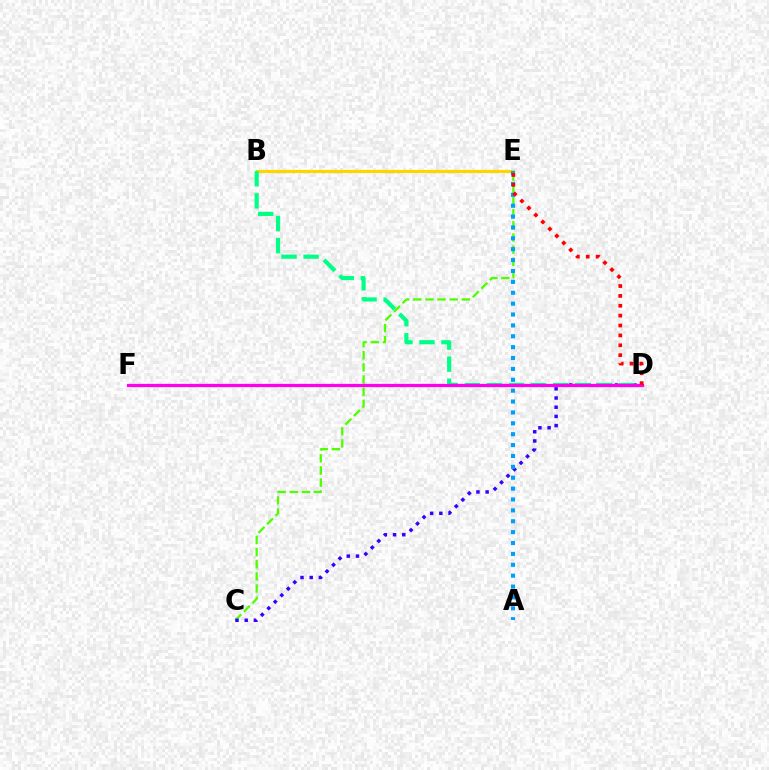{('C', 'E'): [{'color': '#4fff00', 'line_style': 'dashed', 'thickness': 1.65}], ('B', 'E'): [{'color': '#ffd500', 'line_style': 'solid', 'thickness': 2.31}], ('C', 'D'): [{'color': '#3700ff', 'line_style': 'dotted', 'thickness': 2.5}], ('B', 'D'): [{'color': '#00ff86', 'line_style': 'dashed', 'thickness': 3.0}], ('D', 'F'): [{'color': '#ff00ed', 'line_style': 'solid', 'thickness': 2.33}], ('A', 'E'): [{'color': '#009eff', 'line_style': 'dotted', 'thickness': 2.96}], ('D', 'E'): [{'color': '#ff0000', 'line_style': 'dotted', 'thickness': 2.68}]}